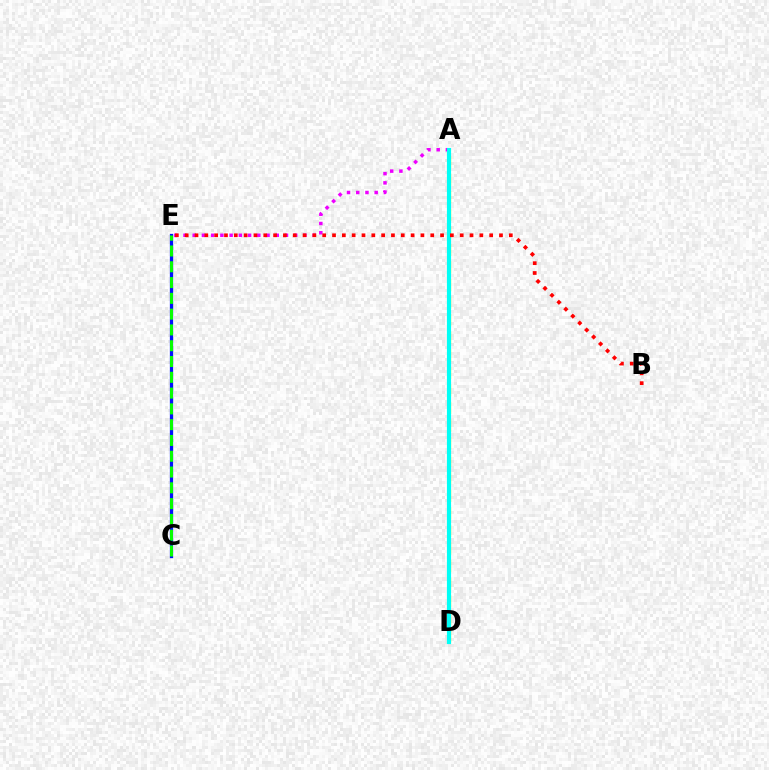{('A', 'D'): [{'color': '#fcf500', 'line_style': 'dashed', 'thickness': 2.39}, {'color': '#00fff6', 'line_style': 'solid', 'thickness': 2.99}], ('A', 'E'): [{'color': '#ee00ff', 'line_style': 'dotted', 'thickness': 2.51}], ('C', 'E'): [{'color': '#0010ff', 'line_style': 'solid', 'thickness': 2.35}, {'color': '#08ff00', 'line_style': 'dashed', 'thickness': 2.14}], ('B', 'E'): [{'color': '#ff0000', 'line_style': 'dotted', 'thickness': 2.67}]}